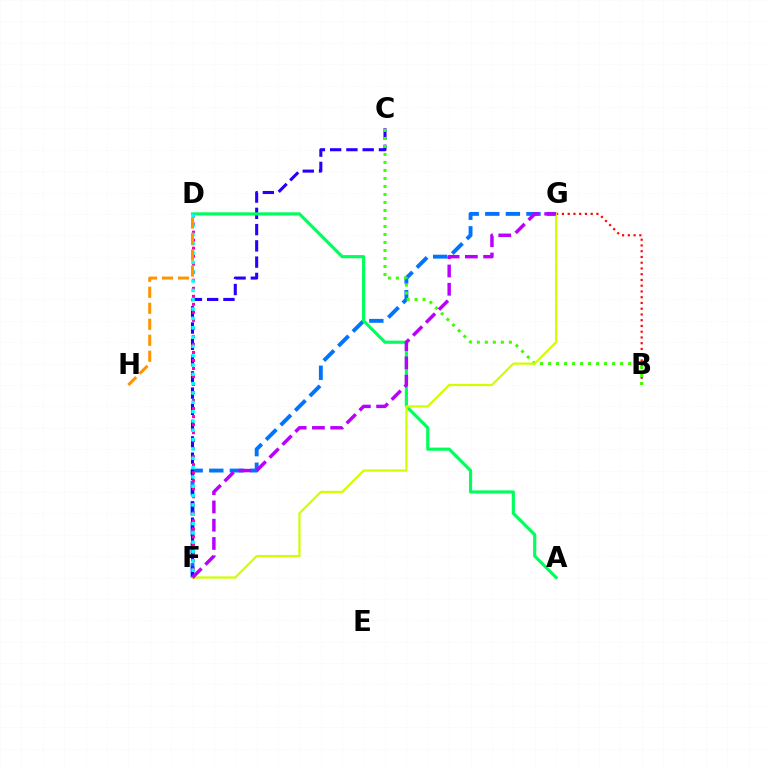{('F', 'G'): [{'color': '#0074ff', 'line_style': 'dashed', 'thickness': 2.8}, {'color': '#d1ff00', 'line_style': 'solid', 'thickness': 1.61}, {'color': '#b900ff', 'line_style': 'dashed', 'thickness': 2.48}], ('C', 'F'): [{'color': '#2500ff', 'line_style': 'dashed', 'thickness': 2.21}], ('A', 'D'): [{'color': '#00ff5c', 'line_style': 'solid', 'thickness': 2.26}], ('B', 'G'): [{'color': '#ff0000', 'line_style': 'dotted', 'thickness': 1.56}], ('D', 'F'): [{'color': '#ff00ac', 'line_style': 'dotted', 'thickness': 2.18}, {'color': '#00fff6', 'line_style': 'dotted', 'thickness': 2.53}], ('D', 'H'): [{'color': '#ff9400', 'line_style': 'dashed', 'thickness': 2.17}], ('B', 'C'): [{'color': '#3dff00', 'line_style': 'dotted', 'thickness': 2.17}]}